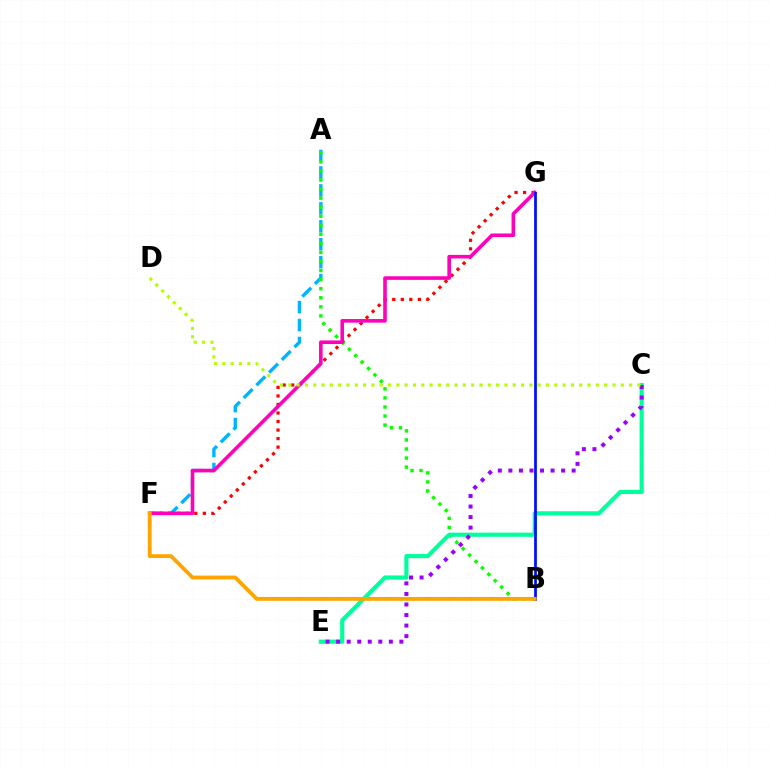{('A', 'F'): [{'color': '#00b5ff', 'line_style': 'dashed', 'thickness': 2.44}], ('F', 'G'): [{'color': '#ff0000', 'line_style': 'dotted', 'thickness': 2.32}, {'color': '#ff00bd', 'line_style': 'solid', 'thickness': 2.59}], ('A', 'B'): [{'color': '#08ff00', 'line_style': 'dotted', 'thickness': 2.46}], ('C', 'E'): [{'color': '#00ff9d', 'line_style': 'solid', 'thickness': 2.98}, {'color': '#9b00ff', 'line_style': 'dotted', 'thickness': 2.86}], ('B', 'G'): [{'color': '#0010ff', 'line_style': 'solid', 'thickness': 1.99}], ('B', 'F'): [{'color': '#ffa500', 'line_style': 'solid', 'thickness': 2.75}], ('C', 'D'): [{'color': '#b3ff00', 'line_style': 'dotted', 'thickness': 2.26}]}